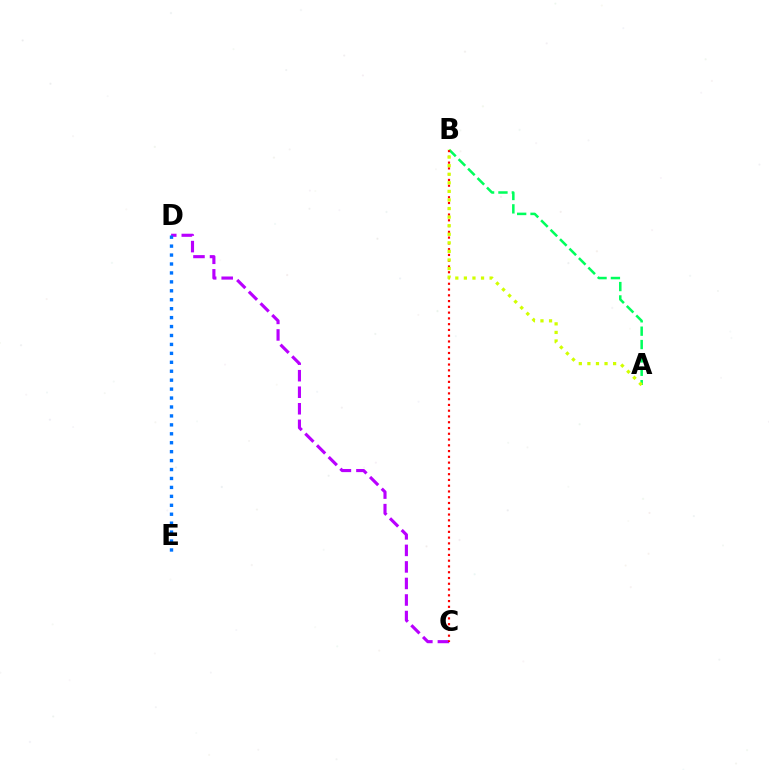{('C', 'D'): [{'color': '#b900ff', 'line_style': 'dashed', 'thickness': 2.25}], ('A', 'B'): [{'color': '#00ff5c', 'line_style': 'dashed', 'thickness': 1.82}, {'color': '#d1ff00', 'line_style': 'dotted', 'thickness': 2.33}], ('D', 'E'): [{'color': '#0074ff', 'line_style': 'dotted', 'thickness': 2.43}], ('B', 'C'): [{'color': '#ff0000', 'line_style': 'dotted', 'thickness': 1.57}]}